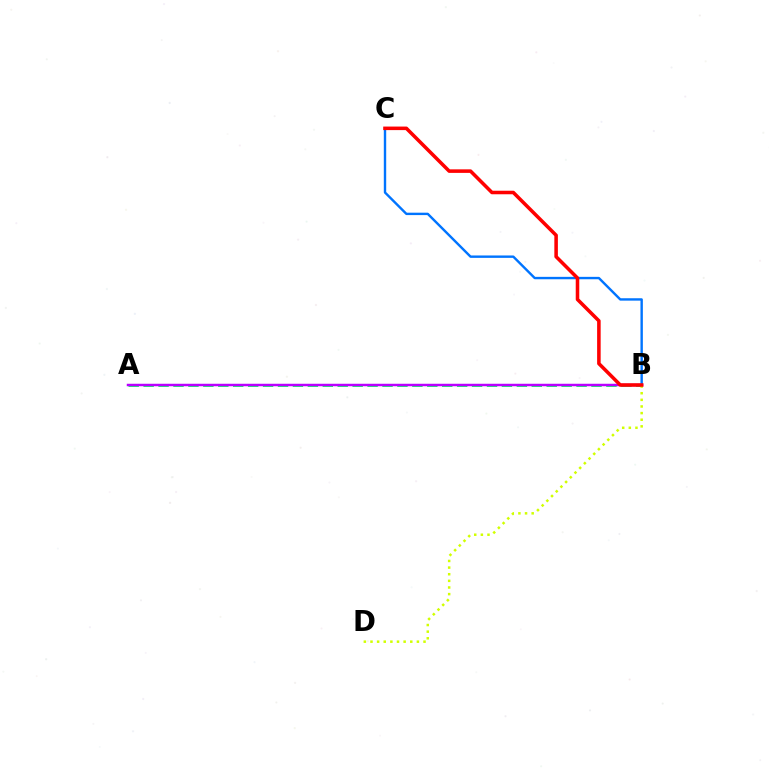{('A', 'B'): [{'color': '#00ff5c', 'line_style': 'dashed', 'thickness': 2.03}, {'color': '#b900ff', 'line_style': 'solid', 'thickness': 1.78}], ('B', 'C'): [{'color': '#0074ff', 'line_style': 'solid', 'thickness': 1.73}, {'color': '#ff0000', 'line_style': 'solid', 'thickness': 2.55}], ('B', 'D'): [{'color': '#d1ff00', 'line_style': 'dotted', 'thickness': 1.8}]}